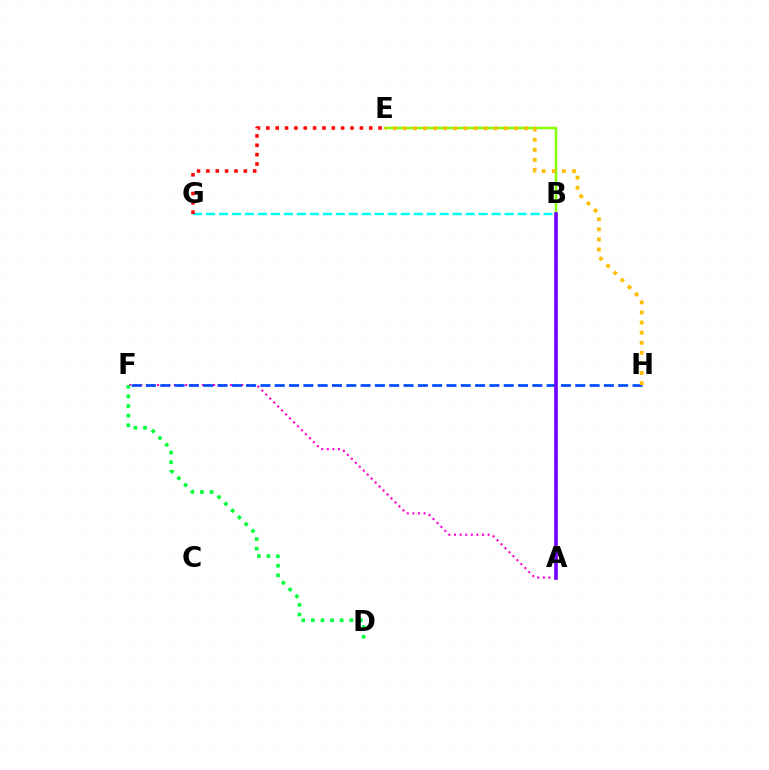{('A', 'F'): [{'color': '#ff00cf', 'line_style': 'dotted', 'thickness': 1.52}], ('F', 'H'): [{'color': '#004bff', 'line_style': 'dashed', 'thickness': 1.94}], ('D', 'F'): [{'color': '#00ff39', 'line_style': 'dotted', 'thickness': 2.61}], ('B', 'E'): [{'color': '#84ff00', 'line_style': 'solid', 'thickness': 1.77}], ('E', 'H'): [{'color': '#ffbd00', 'line_style': 'dotted', 'thickness': 2.74}], ('B', 'G'): [{'color': '#00fff6', 'line_style': 'dashed', 'thickness': 1.76}], ('A', 'B'): [{'color': '#7200ff', 'line_style': 'solid', 'thickness': 2.61}], ('E', 'G'): [{'color': '#ff0000', 'line_style': 'dotted', 'thickness': 2.54}]}